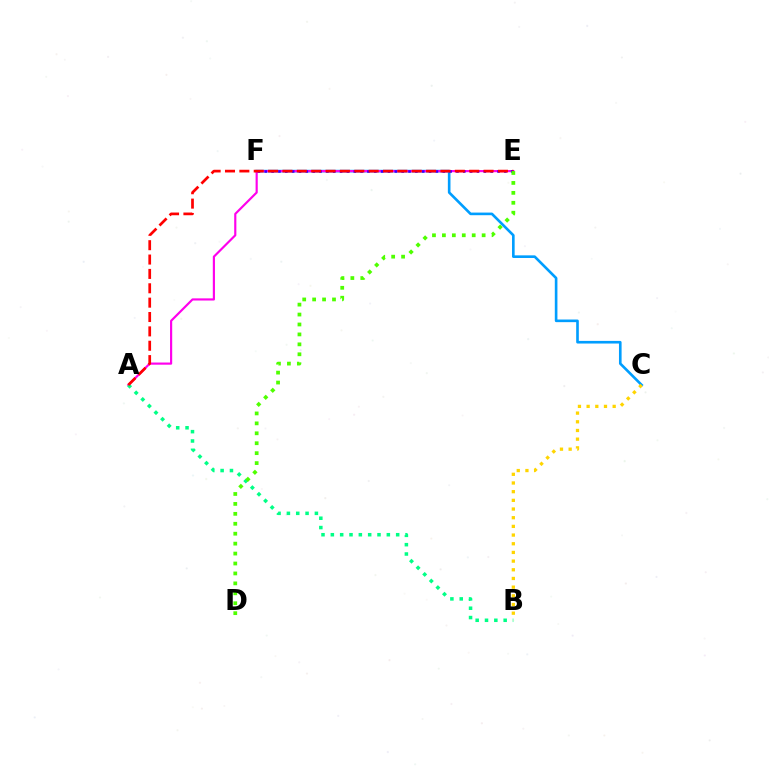{('C', 'F'): [{'color': '#009eff', 'line_style': 'solid', 'thickness': 1.89}], ('A', 'E'): [{'color': '#ff00ed', 'line_style': 'solid', 'thickness': 1.56}, {'color': '#ff0000', 'line_style': 'dashed', 'thickness': 1.95}], ('A', 'B'): [{'color': '#00ff86', 'line_style': 'dotted', 'thickness': 2.54}], ('E', 'F'): [{'color': '#3700ff', 'line_style': 'dotted', 'thickness': 1.86}], ('D', 'E'): [{'color': '#4fff00', 'line_style': 'dotted', 'thickness': 2.7}], ('B', 'C'): [{'color': '#ffd500', 'line_style': 'dotted', 'thickness': 2.36}]}